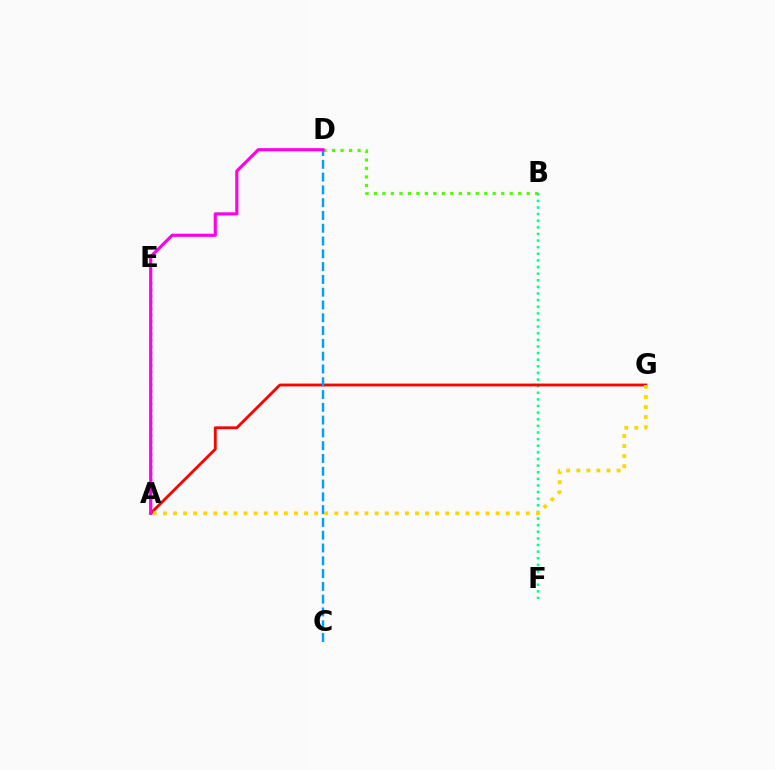{('A', 'E'): [{'color': '#3700ff', 'line_style': 'dotted', 'thickness': 1.72}], ('B', 'F'): [{'color': '#00ff86', 'line_style': 'dotted', 'thickness': 1.8}], ('A', 'G'): [{'color': '#ff0000', 'line_style': 'solid', 'thickness': 2.05}, {'color': '#ffd500', 'line_style': 'dotted', 'thickness': 2.74}], ('B', 'D'): [{'color': '#4fff00', 'line_style': 'dotted', 'thickness': 2.31}], ('C', 'D'): [{'color': '#009eff', 'line_style': 'dashed', 'thickness': 1.74}], ('A', 'D'): [{'color': '#ff00ed', 'line_style': 'solid', 'thickness': 2.27}]}